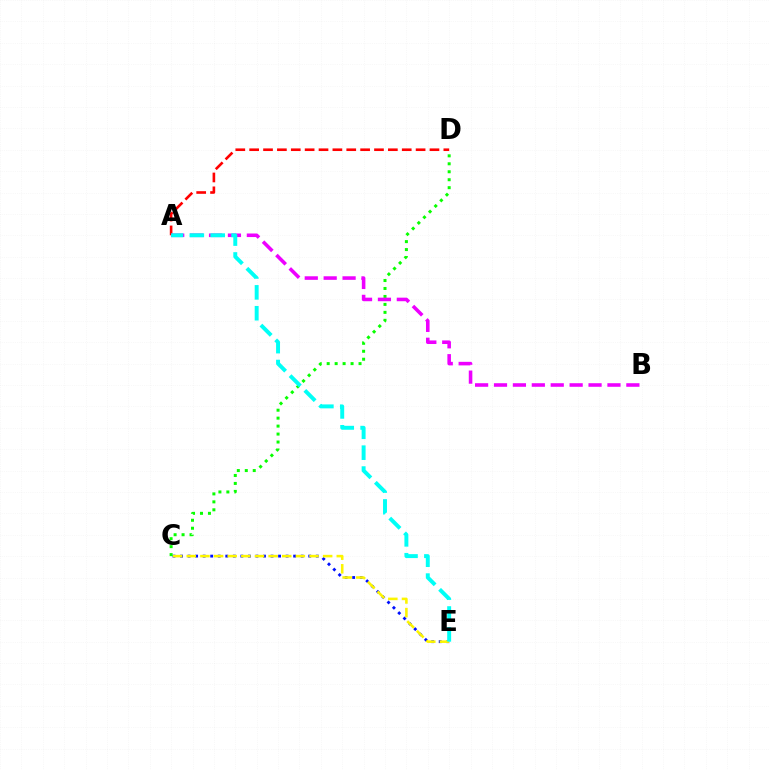{('C', 'E'): [{'color': '#0010ff', 'line_style': 'dotted', 'thickness': 2.05}, {'color': '#fcf500', 'line_style': 'dashed', 'thickness': 1.85}], ('A', 'D'): [{'color': '#ff0000', 'line_style': 'dashed', 'thickness': 1.88}], ('C', 'D'): [{'color': '#08ff00', 'line_style': 'dotted', 'thickness': 2.16}], ('A', 'B'): [{'color': '#ee00ff', 'line_style': 'dashed', 'thickness': 2.57}], ('A', 'E'): [{'color': '#00fff6', 'line_style': 'dashed', 'thickness': 2.84}]}